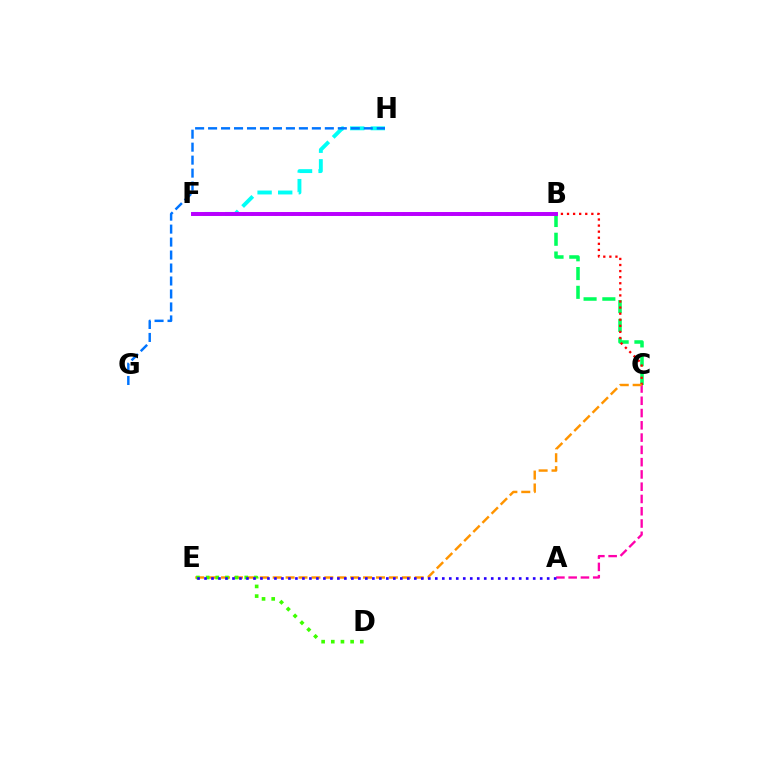{('F', 'H'): [{'color': '#00fff6', 'line_style': 'dashed', 'thickness': 2.8}], ('B', 'F'): [{'color': '#d1ff00', 'line_style': 'dotted', 'thickness': 2.17}, {'color': '#b900ff', 'line_style': 'solid', 'thickness': 2.85}], ('B', 'C'): [{'color': '#00ff5c', 'line_style': 'dashed', 'thickness': 2.55}], ('A', 'C'): [{'color': '#ff00ac', 'line_style': 'dashed', 'thickness': 1.67}], ('C', 'F'): [{'color': '#ff0000', 'line_style': 'dotted', 'thickness': 1.65}], ('C', 'E'): [{'color': '#ff9400', 'line_style': 'dashed', 'thickness': 1.75}], ('D', 'E'): [{'color': '#3dff00', 'line_style': 'dotted', 'thickness': 2.63}], ('G', 'H'): [{'color': '#0074ff', 'line_style': 'dashed', 'thickness': 1.76}], ('A', 'E'): [{'color': '#2500ff', 'line_style': 'dotted', 'thickness': 1.9}]}